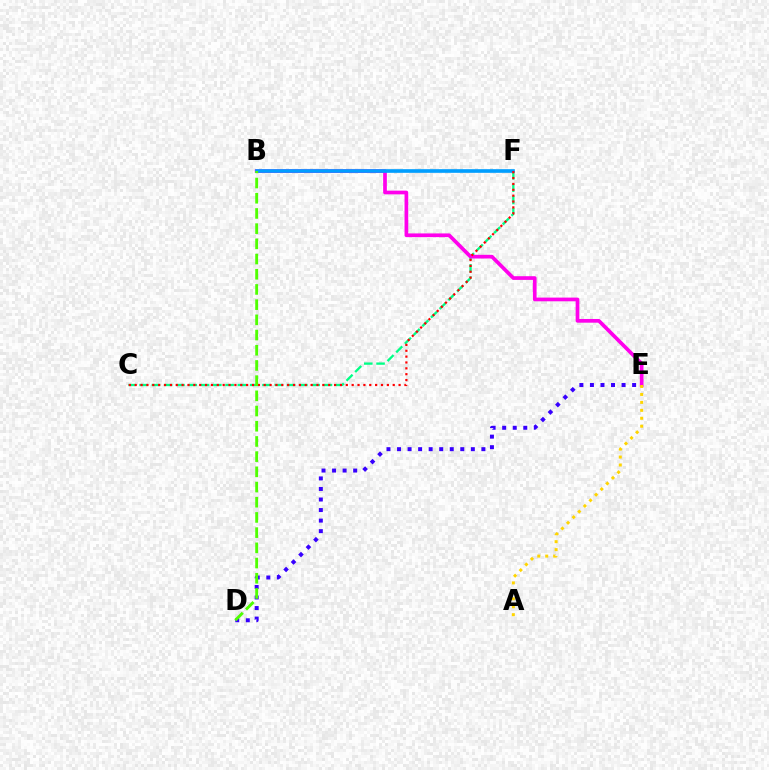{('C', 'F'): [{'color': '#00ff86', 'line_style': 'dashed', 'thickness': 1.67}, {'color': '#ff0000', 'line_style': 'dotted', 'thickness': 1.59}], ('B', 'E'): [{'color': '#ff00ed', 'line_style': 'solid', 'thickness': 2.67}], ('B', 'F'): [{'color': '#009eff', 'line_style': 'solid', 'thickness': 2.63}], ('A', 'E'): [{'color': '#ffd500', 'line_style': 'dotted', 'thickness': 2.16}], ('D', 'E'): [{'color': '#3700ff', 'line_style': 'dotted', 'thickness': 2.87}], ('B', 'D'): [{'color': '#4fff00', 'line_style': 'dashed', 'thickness': 2.06}]}